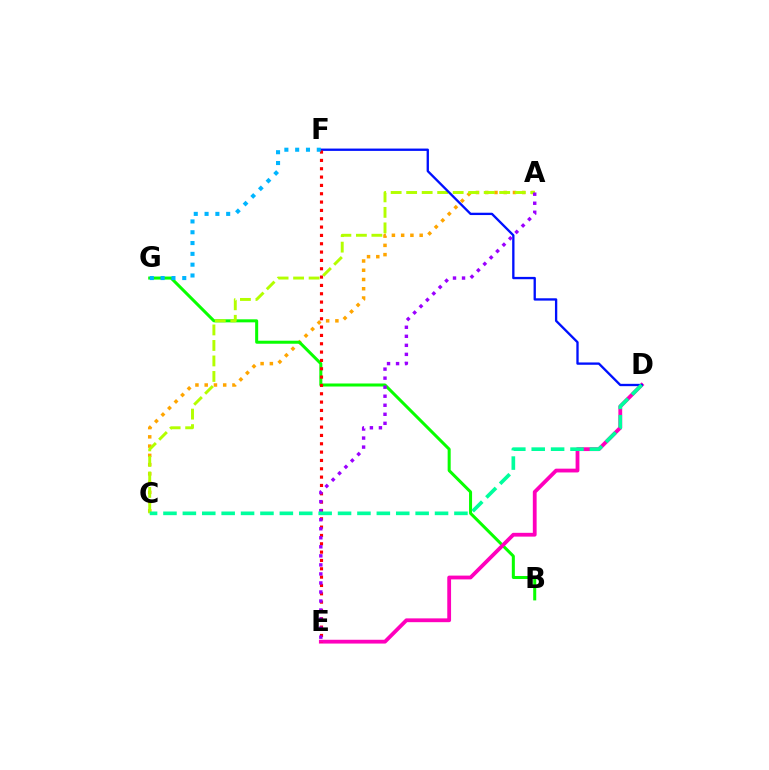{('A', 'C'): [{'color': '#ffa500', 'line_style': 'dotted', 'thickness': 2.51}, {'color': '#b3ff00', 'line_style': 'dashed', 'thickness': 2.11}], ('B', 'G'): [{'color': '#08ff00', 'line_style': 'solid', 'thickness': 2.18}], ('D', 'E'): [{'color': '#ff00bd', 'line_style': 'solid', 'thickness': 2.73}], ('D', 'F'): [{'color': '#0010ff', 'line_style': 'solid', 'thickness': 1.68}], ('E', 'F'): [{'color': '#ff0000', 'line_style': 'dotted', 'thickness': 2.26}], ('A', 'E'): [{'color': '#9b00ff', 'line_style': 'dotted', 'thickness': 2.45}], ('C', 'D'): [{'color': '#00ff9d', 'line_style': 'dashed', 'thickness': 2.64}], ('F', 'G'): [{'color': '#00b5ff', 'line_style': 'dotted', 'thickness': 2.94}]}